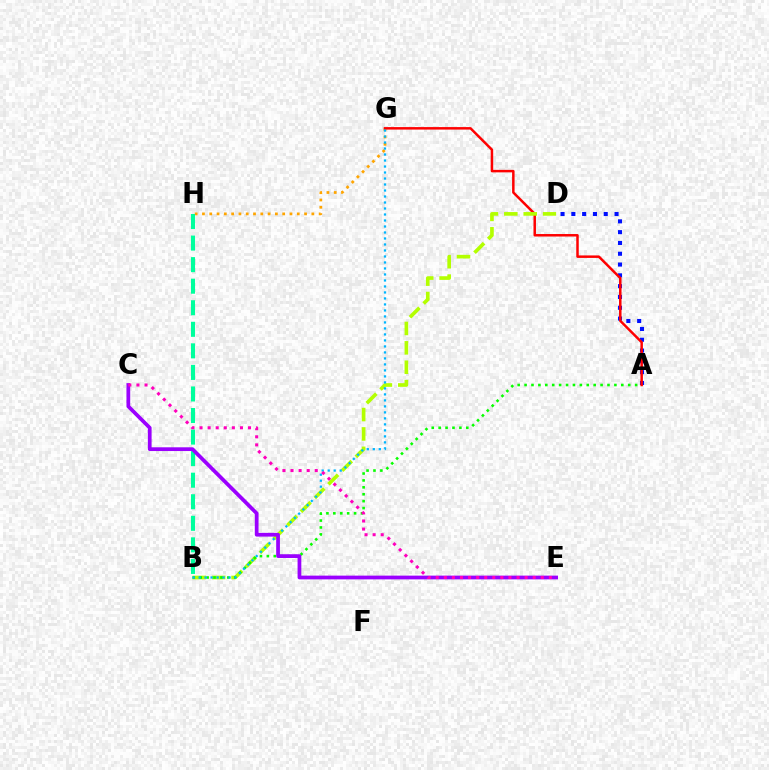{('A', 'D'): [{'color': '#0010ff', 'line_style': 'dotted', 'thickness': 2.93}], ('G', 'H'): [{'color': '#ffa500', 'line_style': 'dotted', 'thickness': 1.98}], ('A', 'G'): [{'color': '#ff0000', 'line_style': 'solid', 'thickness': 1.79}], ('B', 'D'): [{'color': '#b3ff00', 'line_style': 'dashed', 'thickness': 2.63}], ('A', 'B'): [{'color': '#08ff00', 'line_style': 'dotted', 'thickness': 1.88}], ('B', 'H'): [{'color': '#00ff9d', 'line_style': 'dashed', 'thickness': 2.93}], ('B', 'G'): [{'color': '#00b5ff', 'line_style': 'dotted', 'thickness': 1.63}], ('C', 'E'): [{'color': '#9b00ff', 'line_style': 'solid', 'thickness': 2.69}, {'color': '#ff00bd', 'line_style': 'dotted', 'thickness': 2.2}]}